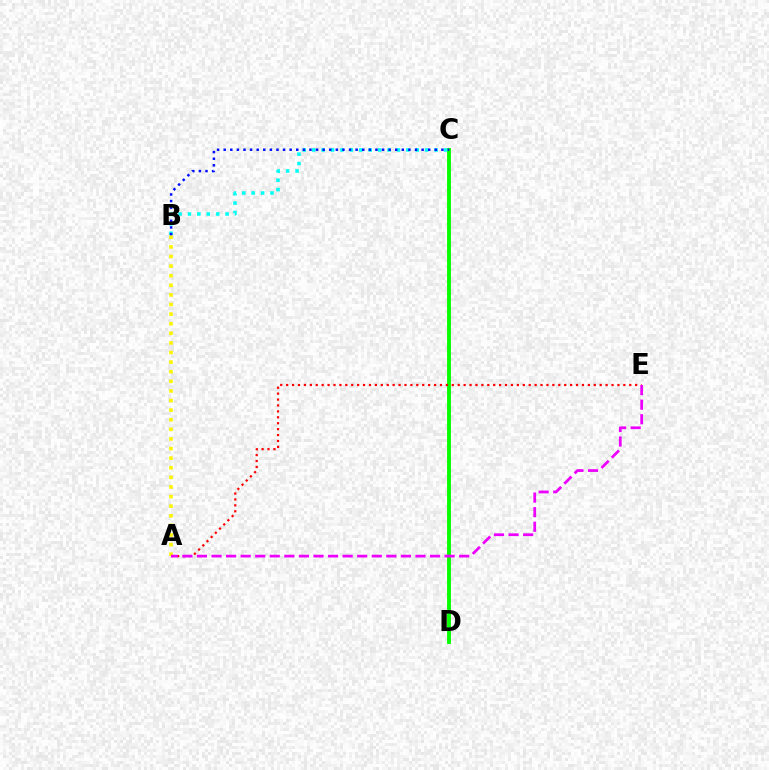{('C', 'D'): [{'color': '#08ff00', 'line_style': 'solid', 'thickness': 2.8}], ('A', 'B'): [{'color': '#fcf500', 'line_style': 'dotted', 'thickness': 2.61}], ('B', 'C'): [{'color': '#00fff6', 'line_style': 'dotted', 'thickness': 2.56}, {'color': '#0010ff', 'line_style': 'dotted', 'thickness': 1.79}], ('A', 'E'): [{'color': '#ff0000', 'line_style': 'dotted', 'thickness': 1.61}, {'color': '#ee00ff', 'line_style': 'dashed', 'thickness': 1.98}]}